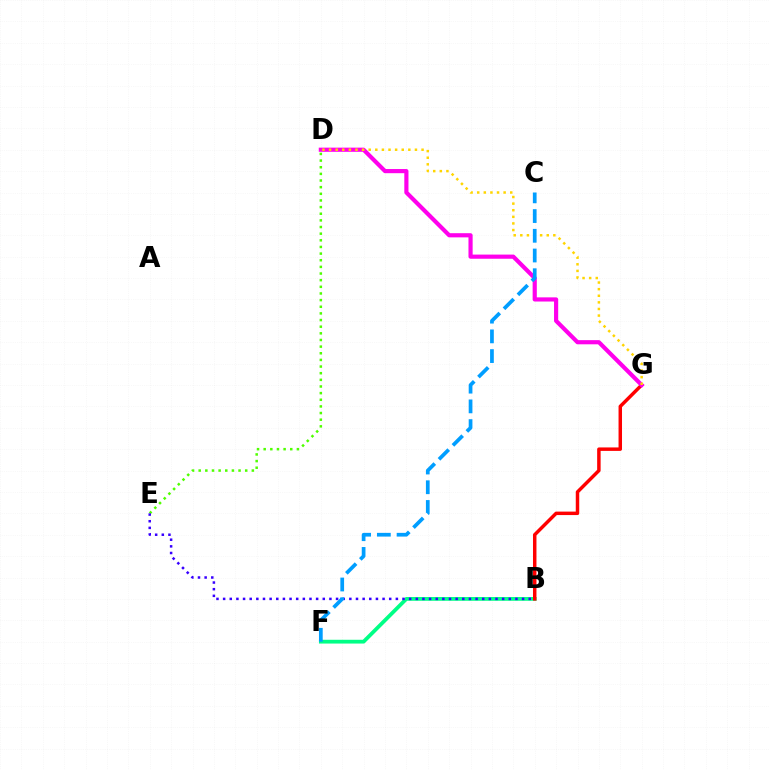{('D', 'E'): [{'color': '#4fff00', 'line_style': 'dotted', 'thickness': 1.81}], ('B', 'F'): [{'color': '#00ff86', 'line_style': 'solid', 'thickness': 2.72}], ('B', 'G'): [{'color': '#ff0000', 'line_style': 'solid', 'thickness': 2.5}], ('D', 'G'): [{'color': '#ff00ed', 'line_style': 'solid', 'thickness': 3.0}, {'color': '#ffd500', 'line_style': 'dotted', 'thickness': 1.8}], ('B', 'E'): [{'color': '#3700ff', 'line_style': 'dotted', 'thickness': 1.81}], ('C', 'F'): [{'color': '#009eff', 'line_style': 'dashed', 'thickness': 2.68}]}